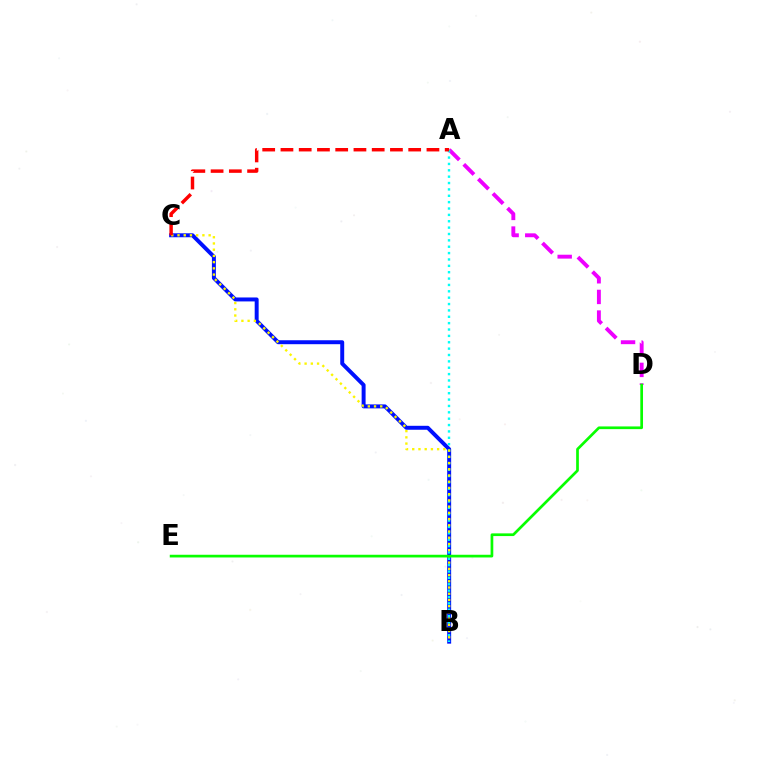{('B', 'C'): [{'color': '#0010ff', 'line_style': 'solid', 'thickness': 2.85}, {'color': '#fcf500', 'line_style': 'dotted', 'thickness': 1.69}], ('A', 'D'): [{'color': '#ee00ff', 'line_style': 'dashed', 'thickness': 2.8}], ('A', 'B'): [{'color': '#00fff6', 'line_style': 'dotted', 'thickness': 1.73}], ('D', 'E'): [{'color': '#08ff00', 'line_style': 'solid', 'thickness': 1.94}], ('A', 'C'): [{'color': '#ff0000', 'line_style': 'dashed', 'thickness': 2.48}]}